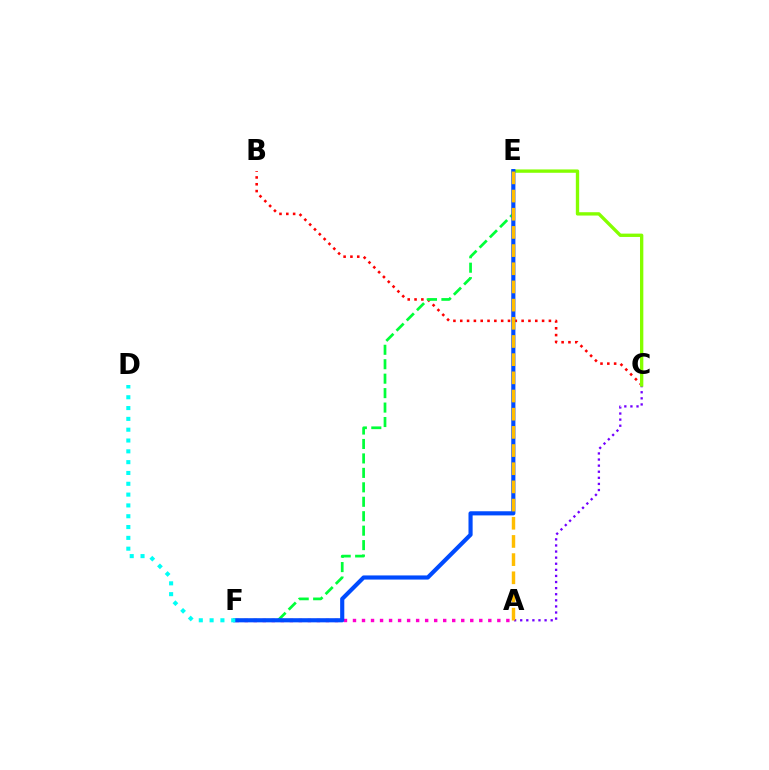{('A', 'C'): [{'color': '#7200ff', 'line_style': 'dotted', 'thickness': 1.66}], ('B', 'C'): [{'color': '#ff0000', 'line_style': 'dotted', 'thickness': 1.85}], ('E', 'F'): [{'color': '#00ff39', 'line_style': 'dashed', 'thickness': 1.96}, {'color': '#004bff', 'line_style': 'solid', 'thickness': 2.98}], ('C', 'E'): [{'color': '#84ff00', 'line_style': 'solid', 'thickness': 2.41}], ('A', 'F'): [{'color': '#ff00cf', 'line_style': 'dotted', 'thickness': 2.45}], ('D', 'F'): [{'color': '#00fff6', 'line_style': 'dotted', 'thickness': 2.94}], ('A', 'E'): [{'color': '#ffbd00', 'line_style': 'dashed', 'thickness': 2.47}]}